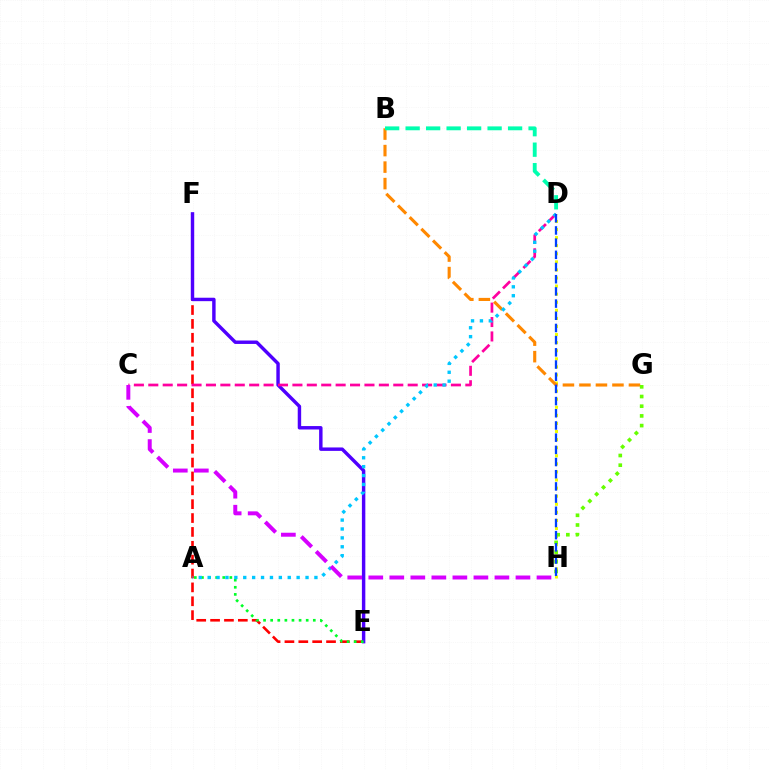{('E', 'F'): [{'color': '#ff0000', 'line_style': 'dashed', 'thickness': 1.88}, {'color': '#4f00ff', 'line_style': 'solid', 'thickness': 2.47}], ('D', 'H'): [{'color': '#eeff00', 'line_style': 'dotted', 'thickness': 2.2}, {'color': '#003fff', 'line_style': 'dashed', 'thickness': 1.66}], ('C', 'D'): [{'color': '#ff00a0', 'line_style': 'dashed', 'thickness': 1.96}], ('A', 'E'): [{'color': '#00ff27', 'line_style': 'dotted', 'thickness': 1.93}], ('B', 'G'): [{'color': '#ff8800', 'line_style': 'dashed', 'thickness': 2.24}], ('A', 'D'): [{'color': '#00c7ff', 'line_style': 'dotted', 'thickness': 2.42}], ('G', 'H'): [{'color': '#66ff00', 'line_style': 'dotted', 'thickness': 2.63}], ('B', 'D'): [{'color': '#00ffaf', 'line_style': 'dashed', 'thickness': 2.78}], ('C', 'H'): [{'color': '#d600ff', 'line_style': 'dashed', 'thickness': 2.86}]}